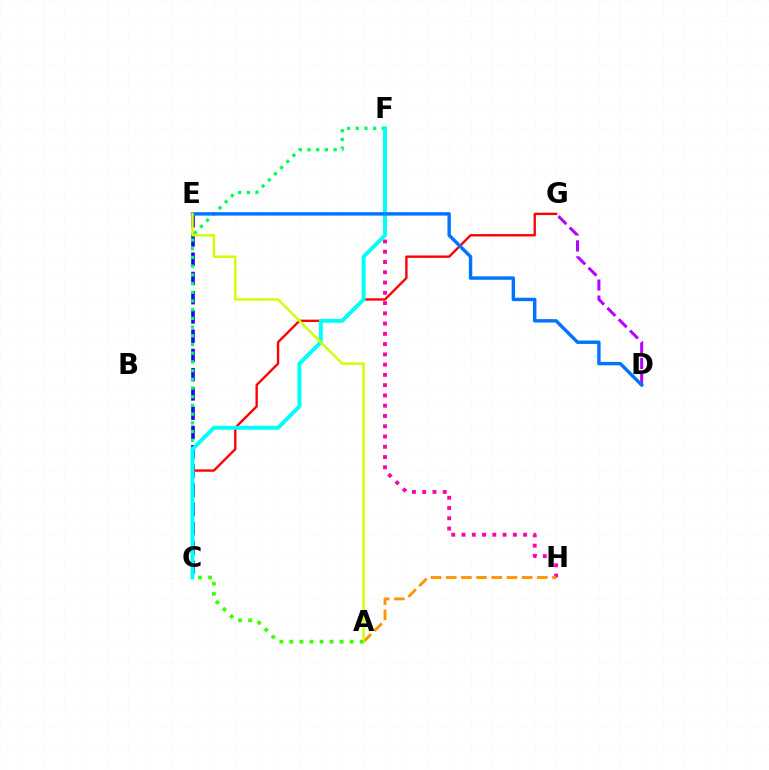{('C', 'E'): [{'color': '#2500ff', 'line_style': 'dashed', 'thickness': 2.61}], ('F', 'H'): [{'color': '#ff00ac', 'line_style': 'dotted', 'thickness': 2.79}], ('C', 'F'): [{'color': '#00ff5c', 'line_style': 'dotted', 'thickness': 2.37}, {'color': '#00fff6', 'line_style': 'solid', 'thickness': 2.82}], ('C', 'G'): [{'color': '#ff0000', 'line_style': 'solid', 'thickness': 1.71}], ('D', 'G'): [{'color': '#b900ff', 'line_style': 'dashed', 'thickness': 2.17}], ('D', 'E'): [{'color': '#0074ff', 'line_style': 'solid', 'thickness': 2.46}], ('A', 'H'): [{'color': '#ff9400', 'line_style': 'dashed', 'thickness': 2.06}], ('A', 'E'): [{'color': '#d1ff00', 'line_style': 'solid', 'thickness': 1.78}], ('A', 'C'): [{'color': '#3dff00', 'line_style': 'dotted', 'thickness': 2.73}]}